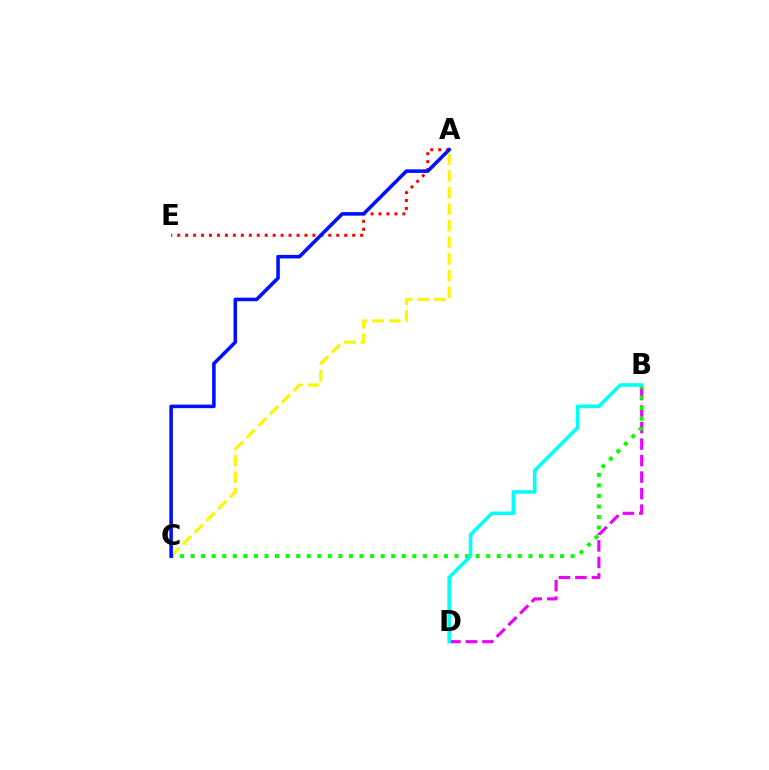{('B', 'D'): [{'color': '#ee00ff', 'line_style': 'dashed', 'thickness': 2.24}, {'color': '#00fff6', 'line_style': 'solid', 'thickness': 2.57}], ('A', 'E'): [{'color': '#ff0000', 'line_style': 'dotted', 'thickness': 2.16}], ('A', 'C'): [{'color': '#fcf500', 'line_style': 'dashed', 'thickness': 2.26}, {'color': '#0010ff', 'line_style': 'solid', 'thickness': 2.57}], ('B', 'C'): [{'color': '#08ff00', 'line_style': 'dotted', 'thickness': 2.87}]}